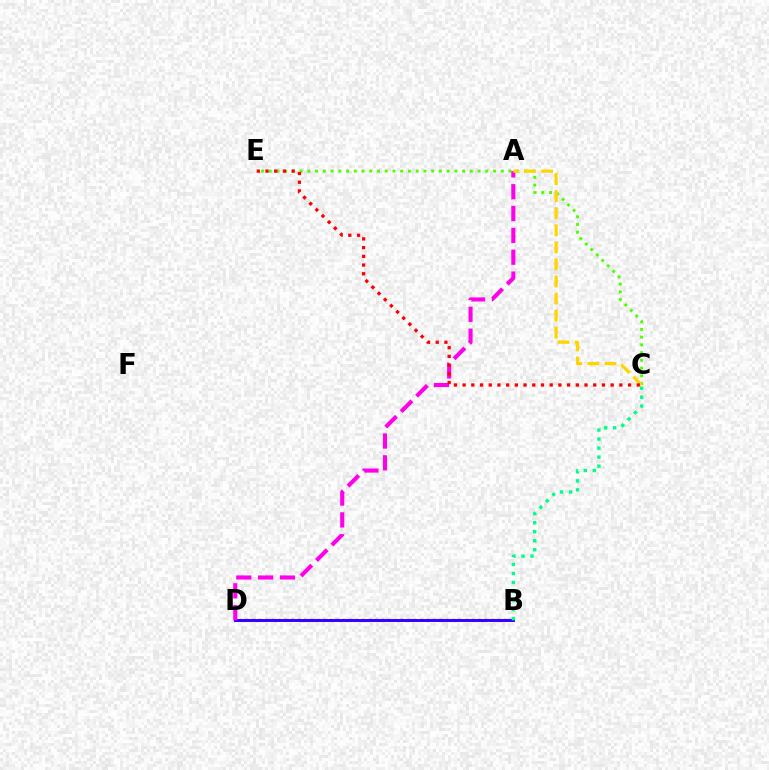{('C', 'E'): [{'color': '#4fff00', 'line_style': 'dotted', 'thickness': 2.1}, {'color': '#ff0000', 'line_style': 'dotted', 'thickness': 2.37}], ('B', 'D'): [{'color': '#009eff', 'line_style': 'dotted', 'thickness': 1.75}, {'color': '#3700ff', 'line_style': 'solid', 'thickness': 2.14}], ('A', 'D'): [{'color': '#ff00ed', 'line_style': 'dashed', 'thickness': 2.97}], ('B', 'C'): [{'color': '#00ff86', 'line_style': 'dotted', 'thickness': 2.45}], ('A', 'C'): [{'color': '#ffd500', 'line_style': 'dashed', 'thickness': 2.32}]}